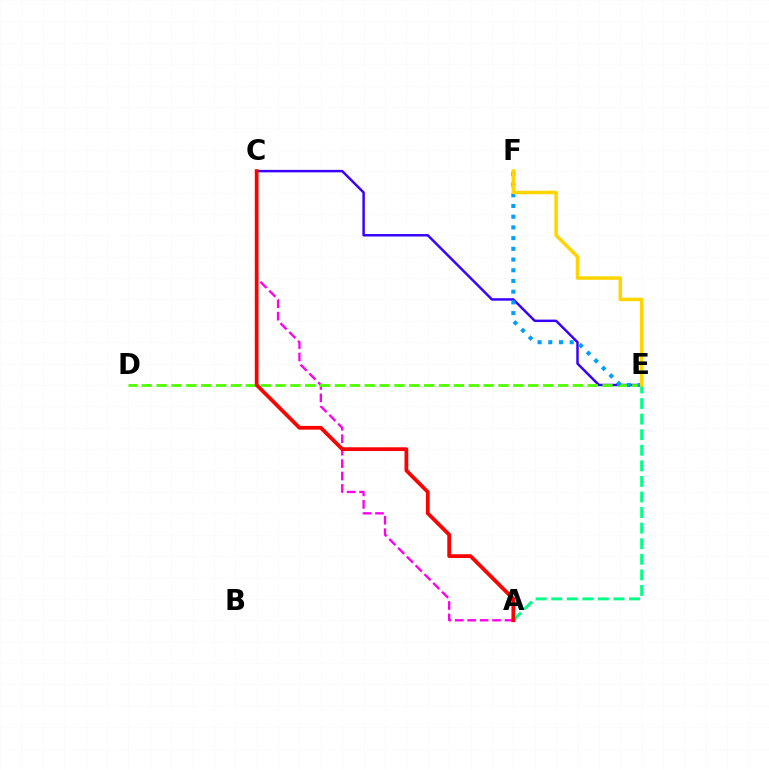{('C', 'E'): [{'color': '#3700ff', 'line_style': 'solid', 'thickness': 1.77}], ('A', 'E'): [{'color': '#00ff86', 'line_style': 'dashed', 'thickness': 2.12}], ('A', 'C'): [{'color': '#ff00ed', 'line_style': 'dashed', 'thickness': 1.69}, {'color': '#ff0000', 'line_style': 'solid', 'thickness': 2.71}], ('D', 'E'): [{'color': '#4fff00', 'line_style': 'dashed', 'thickness': 2.02}], ('E', 'F'): [{'color': '#009eff', 'line_style': 'dotted', 'thickness': 2.91}, {'color': '#ffd500', 'line_style': 'solid', 'thickness': 2.54}]}